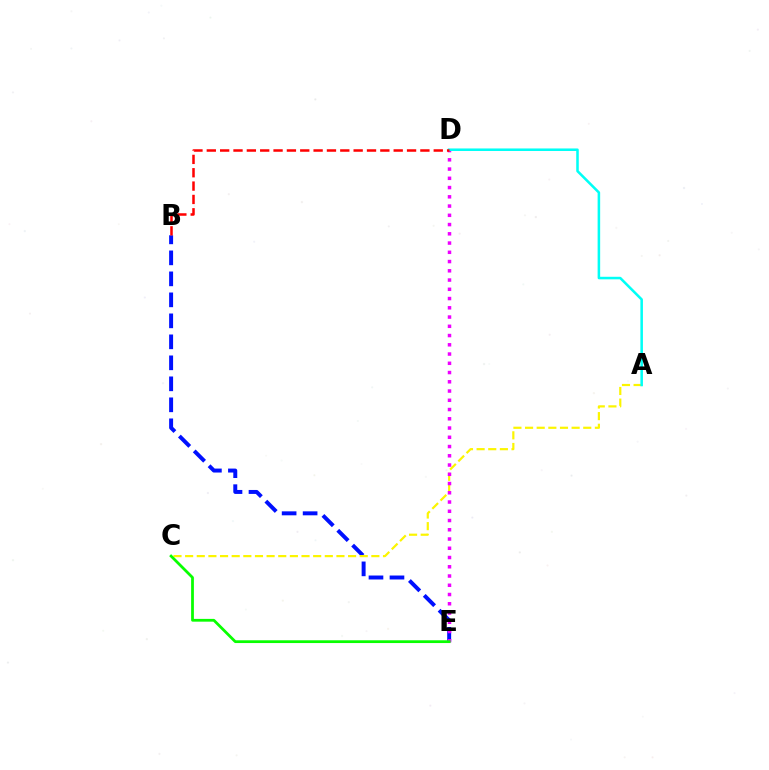{('B', 'E'): [{'color': '#0010ff', 'line_style': 'dashed', 'thickness': 2.85}], ('A', 'C'): [{'color': '#fcf500', 'line_style': 'dashed', 'thickness': 1.58}], ('D', 'E'): [{'color': '#ee00ff', 'line_style': 'dotted', 'thickness': 2.51}], ('A', 'D'): [{'color': '#00fff6', 'line_style': 'solid', 'thickness': 1.83}], ('B', 'D'): [{'color': '#ff0000', 'line_style': 'dashed', 'thickness': 1.81}], ('C', 'E'): [{'color': '#08ff00', 'line_style': 'solid', 'thickness': 1.99}]}